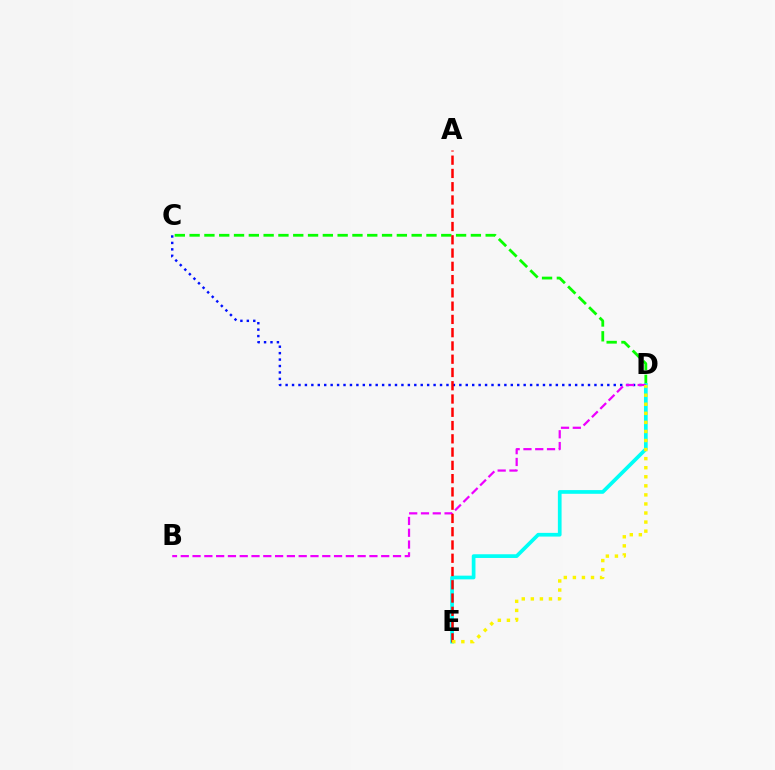{('C', 'D'): [{'color': '#0010ff', 'line_style': 'dotted', 'thickness': 1.75}, {'color': '#08ff00', 'line_style': 'dashed', 'thickness': 2.01}], ('D', 'E'): [{'color': '#00fff6', 'line_style': 'solid', 'thickness': 2.67}, {'color': '#fcf500', 'line_style': 'dotted', 'thickness': 2.46}], ('B', 'D'): [{'color': '#ee00ff', 'line_style': 'dashed', 'thickness': 1.6}], ('A', 'E'): [{'color': '#ff0000', 'line_style': 'dashed', 'thickness': 1.8}]}